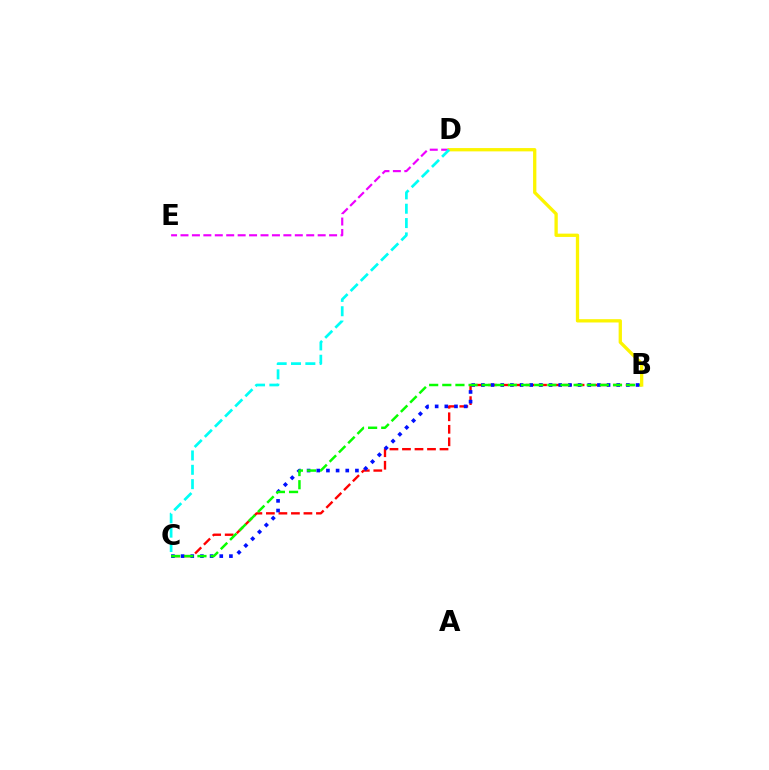{('B', 'C'): [{'color': '#ff0000', 'line_style': 'dashed', 'thickness': 1.7}, {'color': '#0010ff', 'line_style': 'dotted', 'thickness': 2.63}, {'color': '#08ff00', 'line_style': 'dashed', 'thickness': 1.78}], ('D', 'E'): [{'color': '#ee00ff', 'line_style': 'dashed', 'thickness': 1.55}], ('B', 'D'): [{'color': '#fcf500', 'line_style': 'solid', 'thickness': 2.38}], ('C', 'D'): [{'color': '#00fff6', 'line_style': 'dashed', 'thickness': 1.95}]}